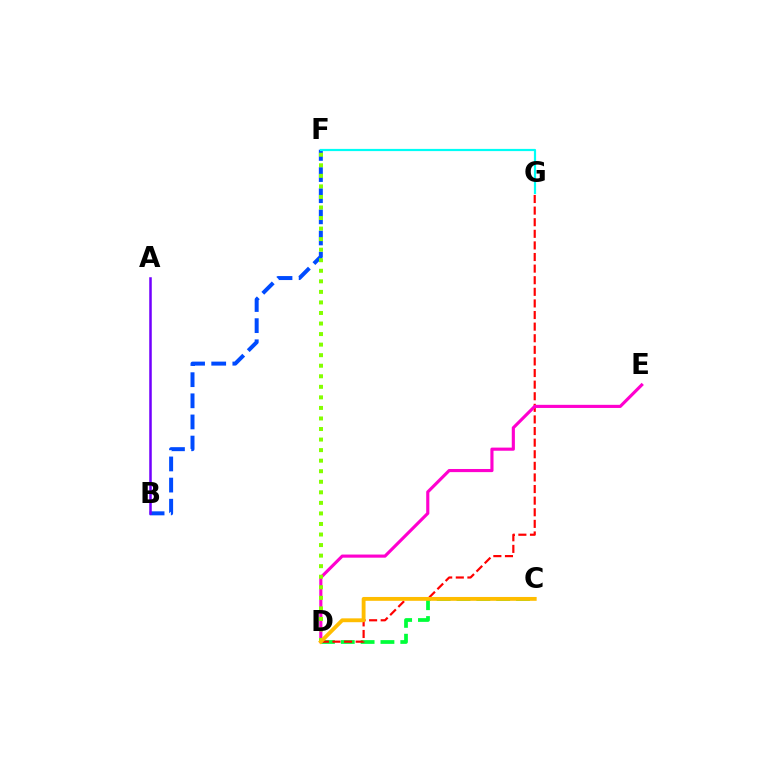{('B', 'F'): [{'color': '#004bff', 'line_style': 'dashed', 'thickness': 2.87}], ('C', 'D'): [{'color': '#00ff39', 'line_style': 'dashed', 'thickness': 2.7}, {'color': '#ffbd00', 'line_style': 'solid', 'thickness': 2.77}], ('D', 'G'): [{'color': '#ff0000', 'line_style': 'dashed', 'thickness': 1.58}], ('F', 'G'): [{'color': '#00fff6', 'line_style': 'solid', 'thickness': 1.59}], ('A', 'B'): [{'color': '#7200ff', 'line_style': 'solid', 'thickness': 1.82}], ('D', 'E'): [{'color': '#ff00cf', 'line_style': 'solid', 'thickness': 2.26}], ('D', 'F'): [{'color': '#84ff00', 'line_style': 'dotted', 'thickness': 2.87}]}